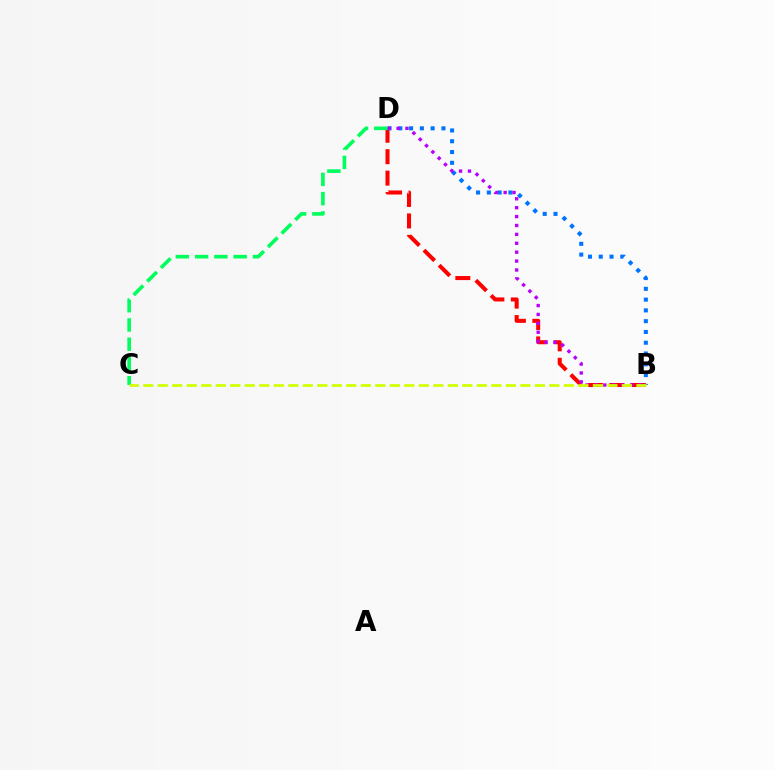{('B', 'D'): [{'color': '#ff0000', 'line_style': 'dashed', 'thickness': 2.91}, {'color': '#0074ff', 'line_style': 'dotted', 'thickness': 2.93}, {'color': '#b900ff', 'line_style': 'dotted', 'thickness': 2.42}], ('C', 'D'): [{'color': '#00ff5c', 'line_style': 'dashed', 'thickness': 2.62}], ('B', 'C'): [{'color': '#d1ff00', 'line_style': 'dashed', 'thickness': 1.97}]}